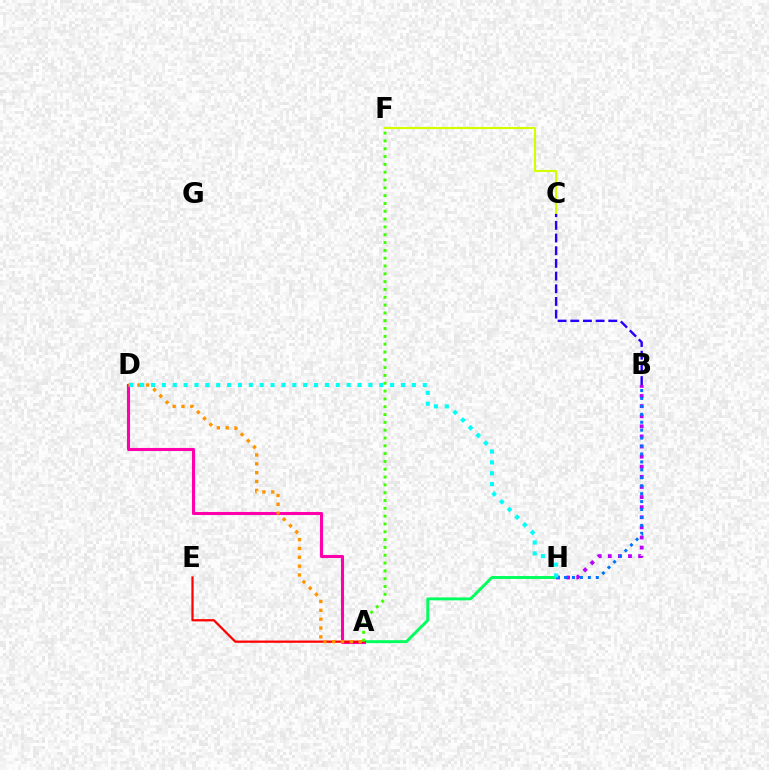{('C', 'F'): [{'color': '#d1ff00', 'line_style': 'solid', 'thickness': 1.53}], ('A', 'H'): [{'color': '#00ff5c', 'line_style': 'solid', 'thickness': 2.1}], ('A', 'D'): [{'color': '#ff00ac', 'line_style': 'solid', 'thickness': 2.21}, {'color': '#ff9400', 'line_style': 'dotted', 'thickness': 2.4}], ('B', 'C'): [{'color': '#2500ff', 'line_style': 'dashed', 'thickness': 1.72}], ('B', 'H'): [{'color': '#b900ff', 'line_style': 'dotted', 'thickness': 2.75}, {'color': '#0074ff', 'line_style': 'dotted', 'thickness': 2.16}], ('A', 'E'): [{'color': '#ff0000', 'line_style': 'solid', 'thickness': 1.62}], ('A', 'F'): [{'color': '#3dff00', 'line_style': 'dotted', 'thickness': 2.12}], ('D', 'H'): [{'color': '#00fff6', 'line_style': 'dotted', 'thickness': 2.95}]}